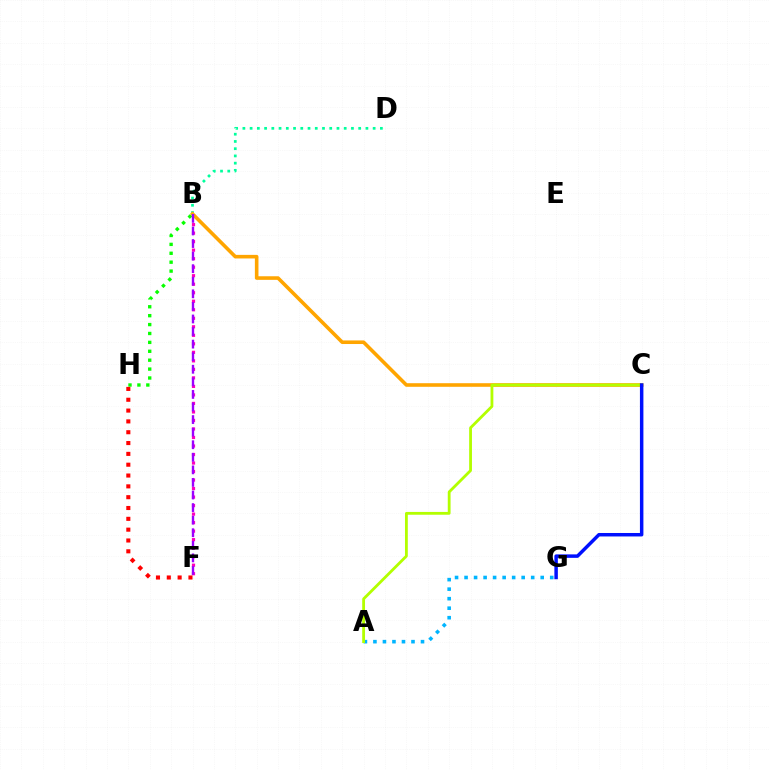{('B', 'D'): [{'color': '#00ff9d', 'line_style': 'dotted', 'thickness': 1.97}], ('A', 'G'): [{'color': '#00b5ff', 'line_style': 'dotted', 'thickness': 2.59}], ('B', 'F'): [{'color': '#ff00bd', 'line_style': 'dotted', 'thickness': 2.31}, {'color': '#9b00ff', 'line_style': 'dashed', 'thickness': 1.71}], ('B', 'C'): [{'color': '#ffa500', 'line_style': 'solid', 'thickness': 2.59}], ('A', 'C'): [{'color': '#b3ff00', 'line_style': 'solid', 'thickness': 2.02}], ('B', 'H'): [{'color': '#08ff00', 'line_style': 'dotted', 'thickness': 2.42}], ('F', 'H'): [{'color': '#ff0000', 'line_style': 'dotted', 'thickness': 2.94}], ('C', 'G'): [{'color': '#0010ff', 'line_style': 'solid', 'thickness': 2.5}]}